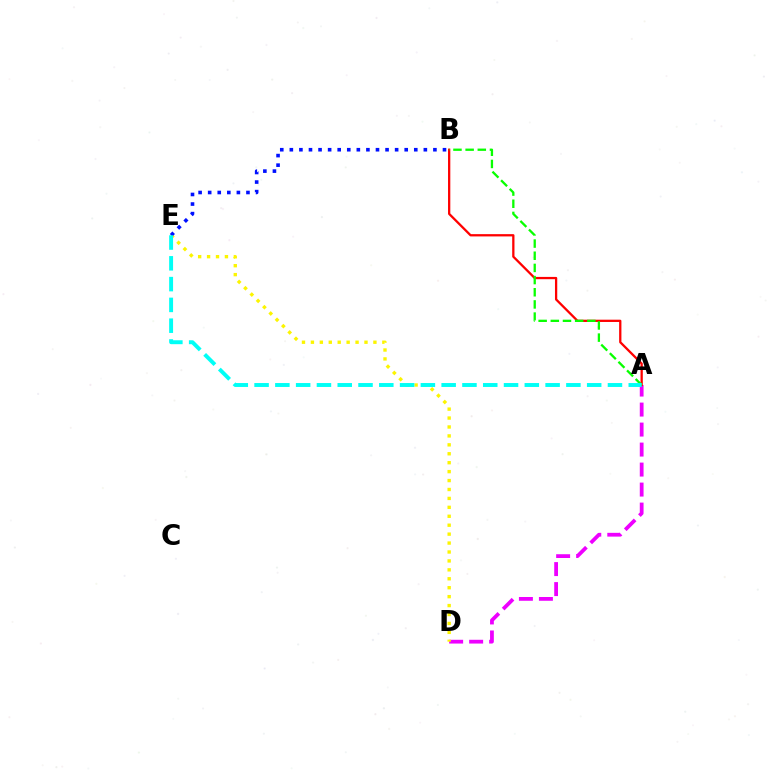{('A', 'D'): [{'color': '#ee00ff', 'line_style': 'dashed', 'thickness': 2.72}], ('D', 'E'): [{'color': '#fcf500', 'line_style': 'dotted', 'thickness': 2.43}], ('B', 'E'): [{'color': '#0010ff', 'line_style': 'dotted', 'thickness': 2.6}], ('A', 'B'): [{'color': '#ff0000', 'line_style': 'solid', 'thickness': 1.64}, {'color': '#08ff00', 'line_style': 'dashed', 'thickness': 1.65}], ('A', 'E'): [{'color': '#00fff6', 'line_style': 'dashed', 'thickness': 2.82}]}